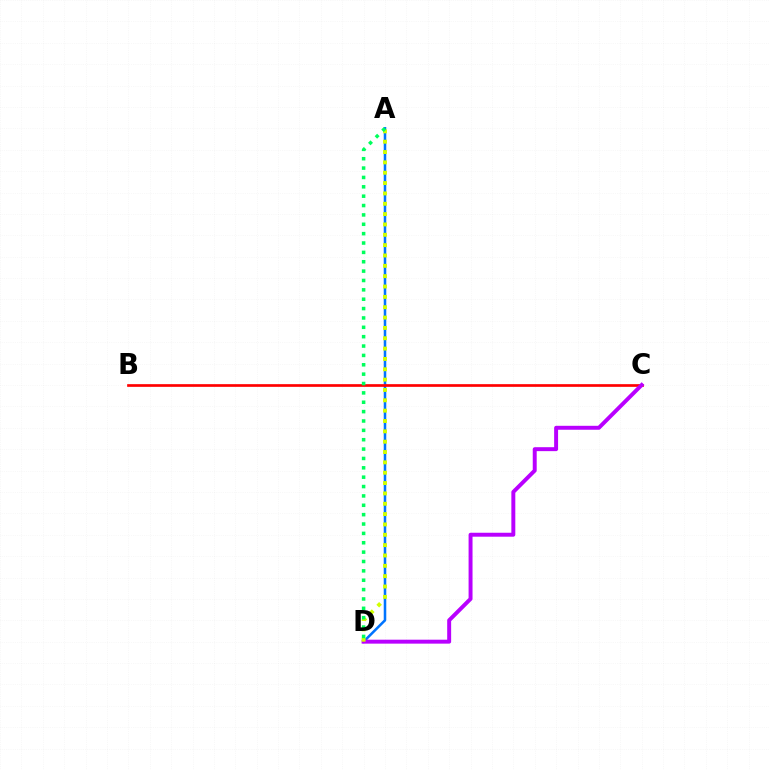{('A', 'D'): [{'color': '#0074ff', 'line_style': 'solid', 'thickness': 1.84}, {'color': '#d1ff00', 'line_style': 'dotted', 'thickness': 2.81}, {'color': '#00ff5c', 'line_style': 'dotted', 'thickness': 2.54}], ('B', 'C'): [{'color': '#ff0000', 'line_style': 'solid', 'thickness': 1.93}], ('C', 'D'): [{'color': '#b900ff', 'line_style': 'solid', 'thickness': 2.84}]}